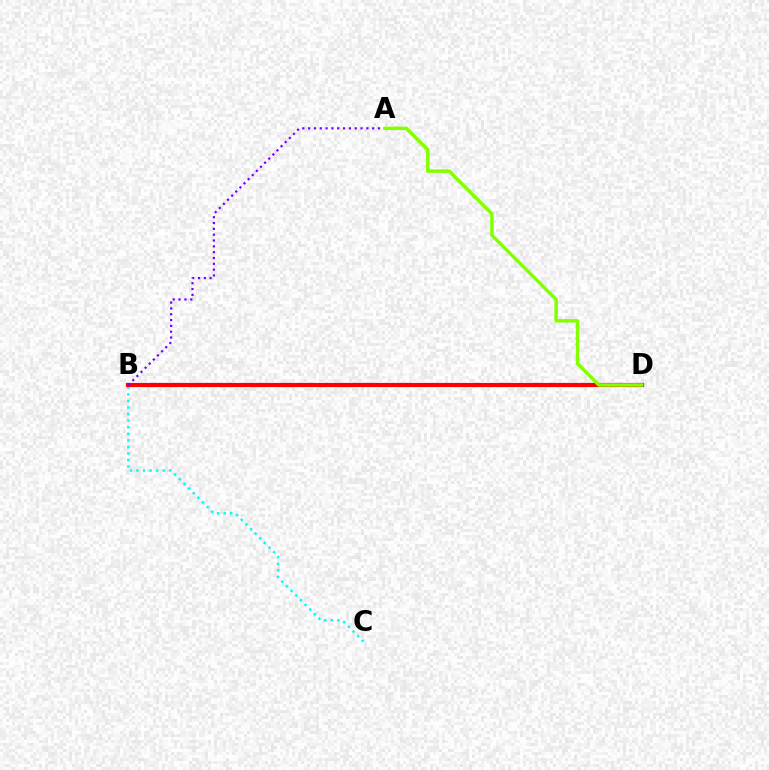{('B', 'C'): [{'color': '#00fff6', 'line_style': 'dotted', 'thickness': 1.78}], ('B', 'D'): [{'color': '#ff0000', 'line_style': 'solid', 'thickness': 2.99}], ('A', 'B'): [{'color': '#7200ff', 'line_style': 'dotted', 'thickness': 1.58}], ('A', 'D'): [{'color': '#84ff00', 'line_style': 'solid', 'thickness': 2.49}]}